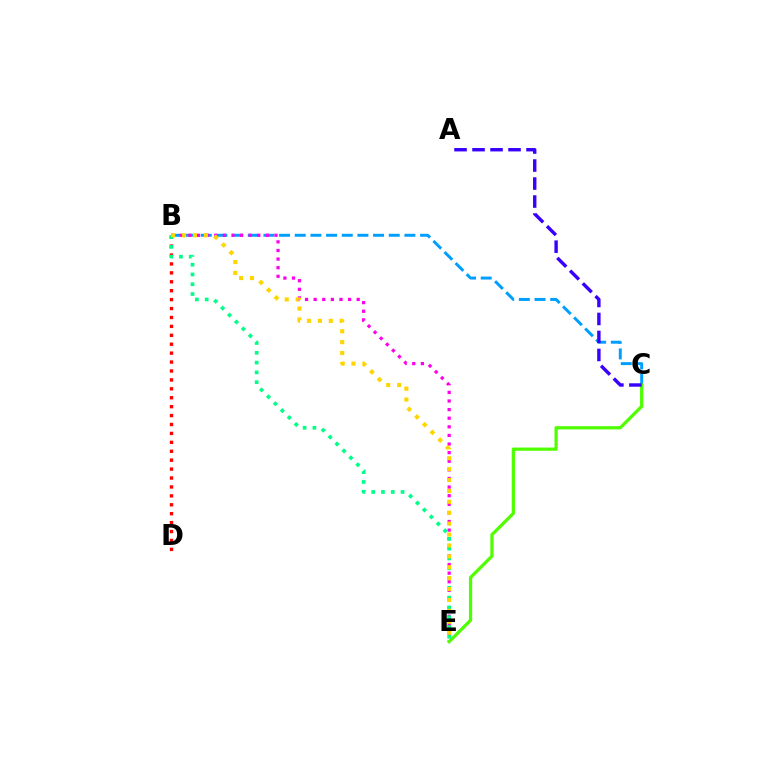{('B', 'C'): [{'color': '#009eff', 'line_style': 'dashed', 'thickness': 2.13}], ('B', 'E'): [{'color': '#ff00ed', 'line_style': 'dotted', 'thickness': 2.34}, {'color': '#00ff86', 'line_style': 'dotted', 'thickness': 2.66}, {'color': '#ffd500', 'line_style': 'dotted', 'thickness': 2.96}], ('C', 'E'): [{'color': '#4fff00', 'line_style': 'solid', 'thickness': 2.32}], ('B', 'D'): [{'color': '#ff0000', 'line_style': 'dotted', 'thickness': 2.42}], ('A', 'C'): [{'color': '#3700ff', 'line_style': 'dashed', 'thickness': 2.45}]}